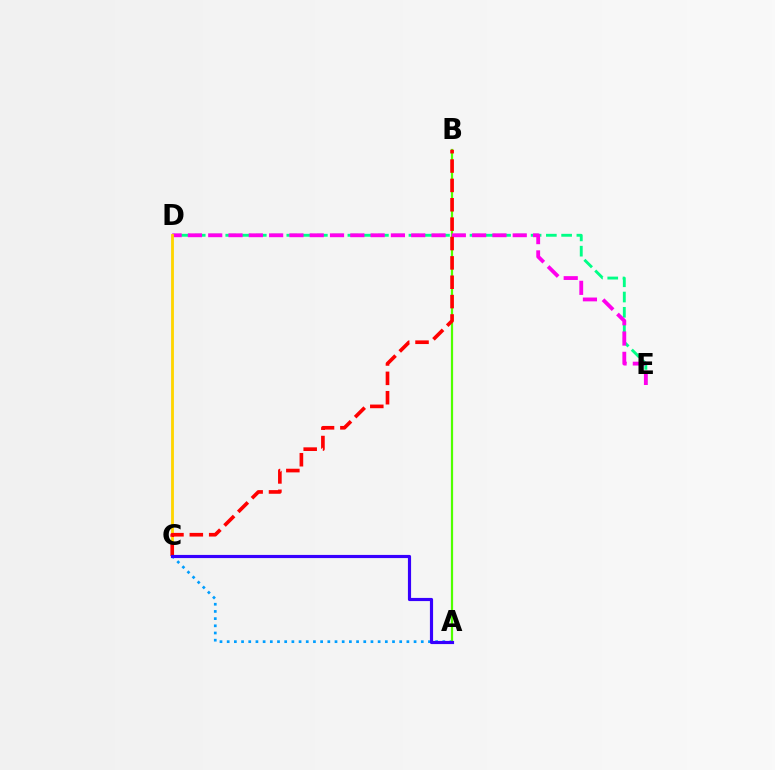{('A', 'C'): [{'color': '#009eff', 'line_style': 'dotted', 'thickness': 1.95}, {'color': '#3700ff', 'line_style': 'solid', 'thickness': 2.27}], ('D', 'E'): [{'color': '#00ff86', 'line_style': 'dashed', 'thickness': 2.07}, {'color': '#ff00ed', 'line_style': 'dashed', 'thickness': 2.76}], ('A', 'B'): [{'color': '#4fff00', 'line_style': 'solid', 'thickness': 1.6}], ('C', 'D'): [{'color': '#ffd500', 'line_style': 'solid', 'thickness': 2.03}], ('B', 'C'): [{'color': '#ff0000', 'line_style': 'dashed', 'thickness': 2.63}]}